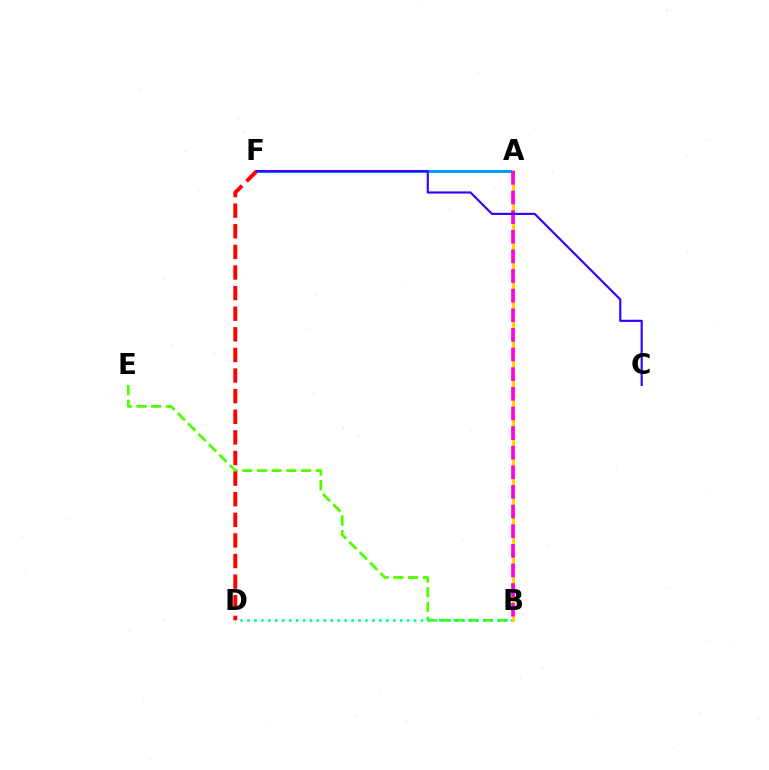{('B', 'E'): [{'color': '#4fff00', 'line_style': 'dashed', 'thickness': 2.0}], ('A', 'F'): [{'color': '#009eff', 'line_style': 'solid', 'thickness': 2.17}], ('B', 'D'): [{'color': '#00ff86', 'line_style': 'dotted', 'thickness': 1.89}], ('D', 'F'): [{'color': '#ff0000', 'line_style': 'dashed', 'thickness': 2.8}], ('A', 'B'): [{'color': '#ffd500', 'line_style': 'solid', 'thickness': 2.22}, {'color': '#ff00ed', 'line_style': 'dashed', 'thickness': 2.67}], ('C', 'F'): [{'color': '#3700ff', 'line_style': 'solid', 'thickness': 1.55}]}